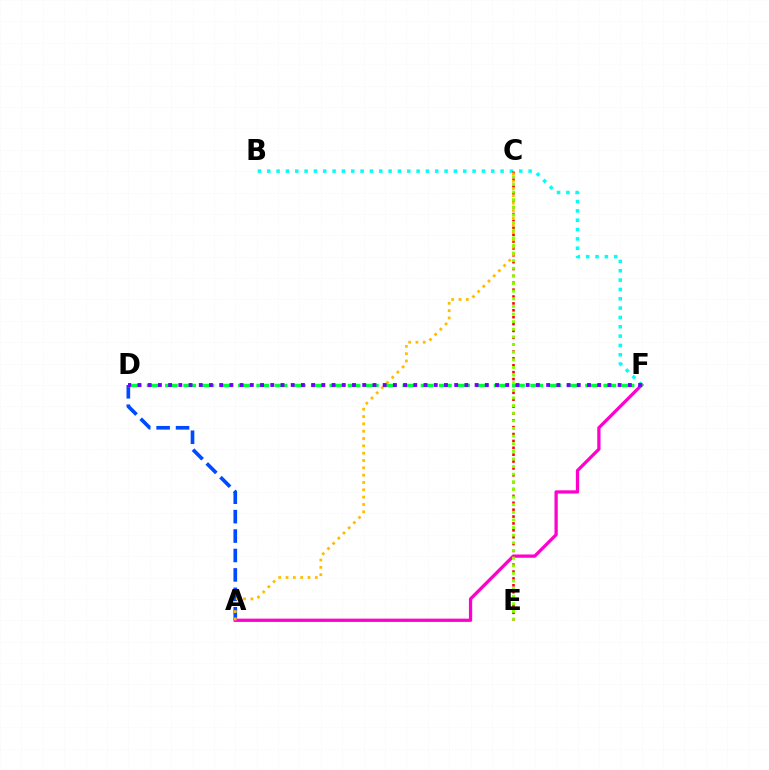{('B', 'F'): [{'color': '#00fff6', 'line_style': 'dotted', 'thickness': 2.54}], ('A', 'D'): [{'color': '#004bff', 'line_style': 'dashed', 'thickness': 2.64}], ('A', 'F'): [{'color': '#ff00cf', 'line_style': 'solid', 'thickness': 2.35}], ('C', 'E'): [{'color': '#ff0000', 'line_style': 'dotted', 'thickness': 1.87}, {'color': '#84ff00', 'line_style': 'dotted', 'thickness': 2.07}], ('A', 'C'): [{'color': '#ffbd00', 'line_style': 'dotted', 'thickness': 1.99}], ('D', 'F'): [{'color': '#00ff39', 'line_style': 'dashed', 'thickness': 2.48}, {'color': '#7200ff', 'line_style': 'dotted', 'thickness': 2.78}]}